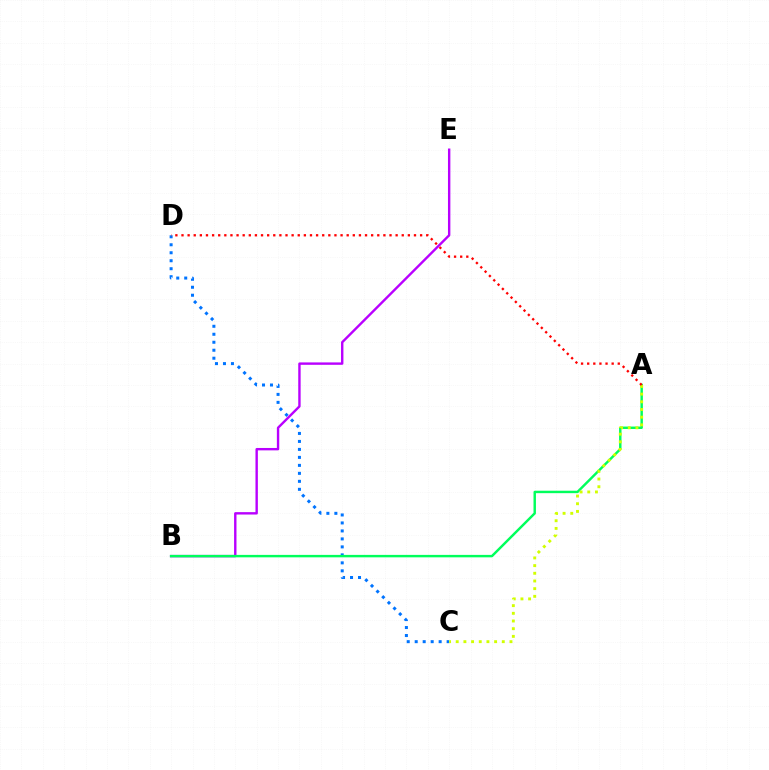{('C', 'D'): [{'color': '#0074ff', 'line_style': 'dotted', 'thickness': 2.17}], ('B', 'E'): [{'color': '#b900ff', 'line_style': 'solid', 'thickness': 1.72}], ('A', 'B'): [{'color': '#00ff5c', 'line_style': 'solid', 'thickness': 1.76}], ('A', 'C'): [{'color': '#d1ff00', 'line_style': 'dotted', 'thickness': 2.09}], ('A', 'D'): [{'color': '#ff0000', 'line_style': 'dotted', 'thickness': 1.66}]}